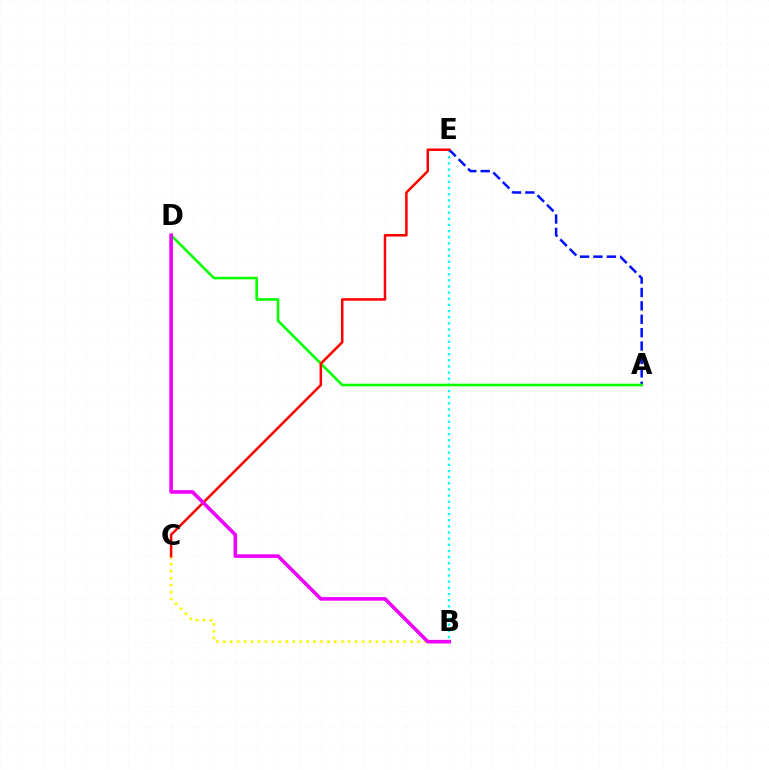{('B', 'C'): [{'color': '#fcf500', 'line_style': 'dotted', 'thickness': 1.89}], ('B', 'E'): [{'color': '#00fff6', 'line_style': 'dotted', 'thickness': 1.67}], ('A', 'E'): [{'color': '#0010ff', 'line_style': 'dashed', 'thickness': 1.82}], ('A', 'D'): [{'color': '#08ff00', 'line_style': 'solid', 'thickness': 1.88}], ('C', 'E'): [{'color': '#ff0000', 'line_style': 'solid', 'thickness': 1.82}], ('B', 'D'): [{'color': '#ee00ff', 'line_style': 'solid', 'thickness': 2.59}]}